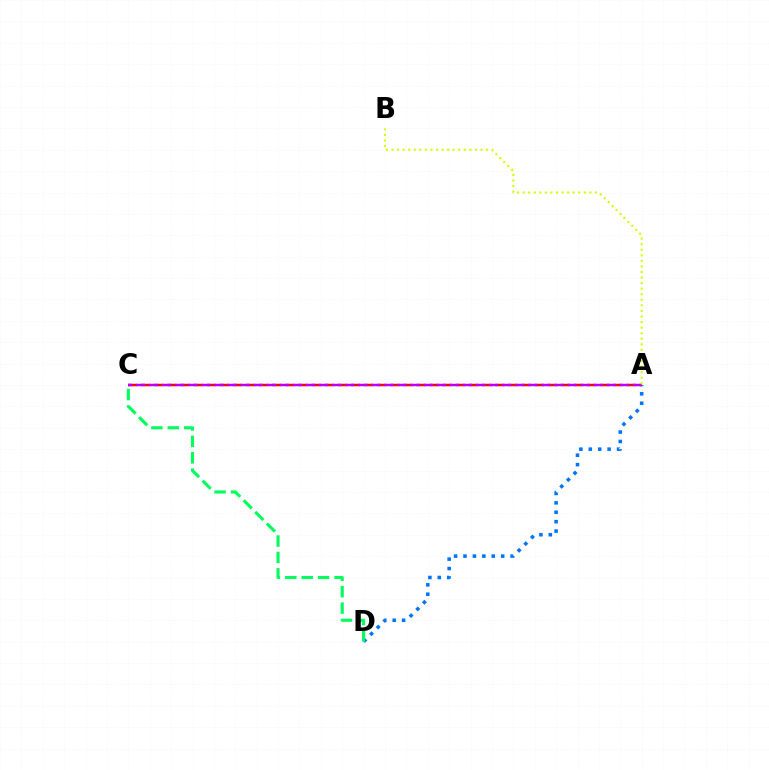{('A', 'C'): [{'color': '#ff0000', 'line_style': 'dashed', 'thickness': 1.78}, {'color': '#b900ff', 'line_style': 'dashed', 'thickness': 1.78}], ('A', 'D'): [{'color': '#0074ff', 'line_style': 'dotted', 'thickness': 2.56}], ('C', 'D'): [{'color': '#00ff5c', 'line_style': 'dashed', 'thickness': 2.23}], ('A', 'B'): [{'color': '#d1ff00', 'line_style': 'dotted', 'thickness': 1.51}]}